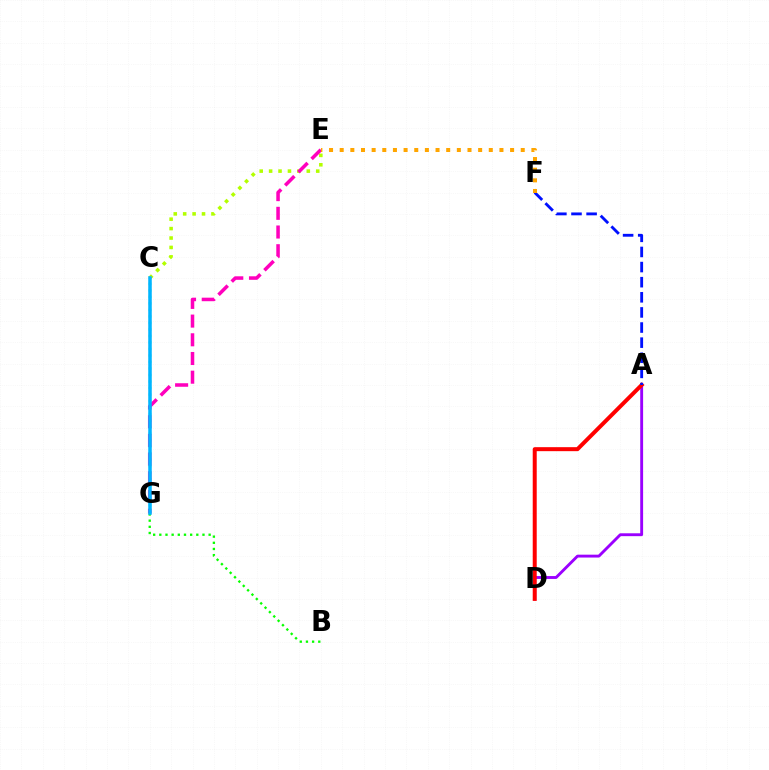{('C', 'E'): [{'color': '#b3ff00', 'line_style': 'dotted', 'thickness': 2.56}], ('A', 'D'): [{'color': '#9b00ff', 'line_style': 'solid', 'thickness': 2.07}, {'color': '#ff0000', 'line_style': 'solid', 'thickness': 2.88}], ('C', 'G'): [{'color': '#00ff9d', 'line_style': 'dotted', 'thickness': 1.77}, {'color': '#00b5ff', 'line_style': 'solid', 'thickness': 2.54}], ('A', 'F'): [{'color': '#0010ff', 'line_style': 'dashed', 'thickness': 2.05}], ('E', 'G'): [{'color': '#ff00bd', 'line_style': 'dashed', 'thickness': 2.54}], ('E', 'F'): [{'color': '#ffa500', 'line_style': 'dotted', 'thickness': 2.89}], ('B', 'G'): [{'color': '#08ff00', 'line_style': 'dotted', 'thickness': 1.68}]}